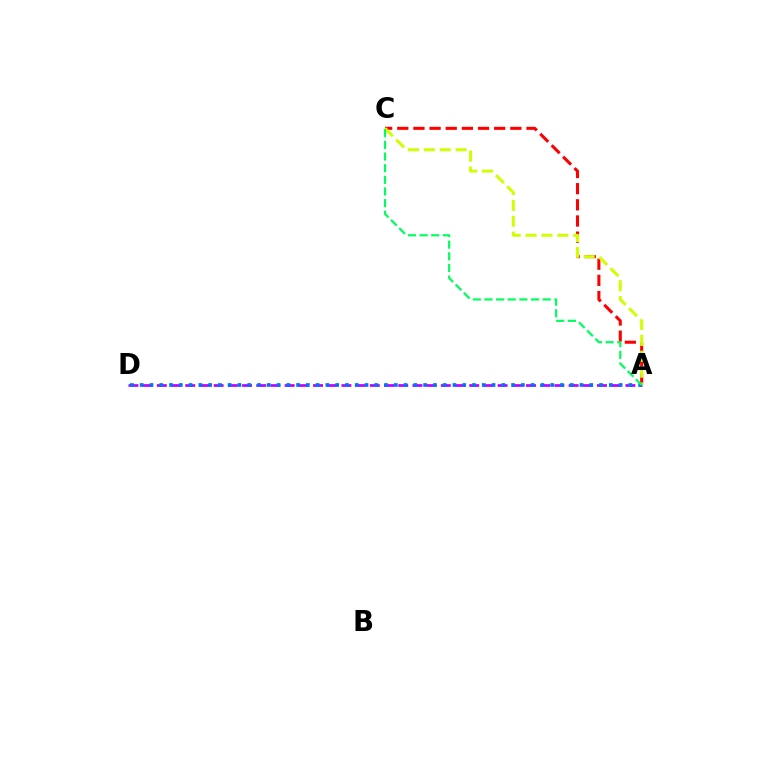{('A', 'C'): [{'color': '#ff0000', 'line_style': 'dashed', 'thickness': 2.19}, {'color': '#d1ff00', 'line_style': 'dashed', 'thickness': 2.16}, {'color': '#00ff5c', 'line_style': 'dashed', 'thickness': 1.58}], ('A', 'D'): [{'color': '#b900ff', 'line_style': 'dashed', 'thickness': 1.93}, {'color': '#0074ff', 'line_style': 'dotted', 'thickness': 2.66}]}